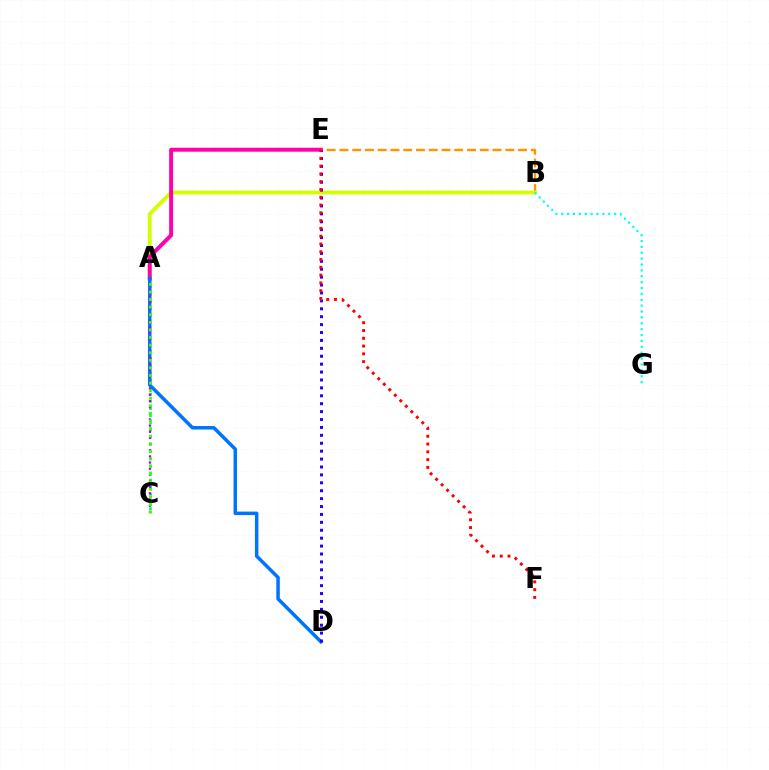{('A', 'C'): [{'color': '#00ff5c', 'line_style': 'dotted', 'thickness': 1.94}, {'color': '#b900ff', 'line_style': 'dotted', 'thickness': 1.67}, {'color': '#3dff00', 'line_style': 'dotted', 'thickness': 2.06}], ('B', 'E'): [{'color': '#ff9400', 'line_style': 'dashed', 'thickness': 1.73}], ('A', 'B'): [{'color': '#d1ff00', 'line_style': 'solid', 'thickness': 2.77}], ('A', 'E'): [{'color': '#ff00ac', 'line_style': 'solid', 'thickness': 2.83}], ('A', 'D'): [{'color': '#0074ff', 'line_style': 'solid', 'thickness': 2.52}], ('D', 'E'): [{'color': '#2500ff', 'line_style': 'dotted', 'thickness': 2.15}], ('B', 'G'): [{'color': '#00fff6', 'line_style': 'dotted', 'thickness': 1.6}], ('E', 'F'): [{'color': '#ff0000', 'line_style': 'dotted', 'thickness': 2.12}]}